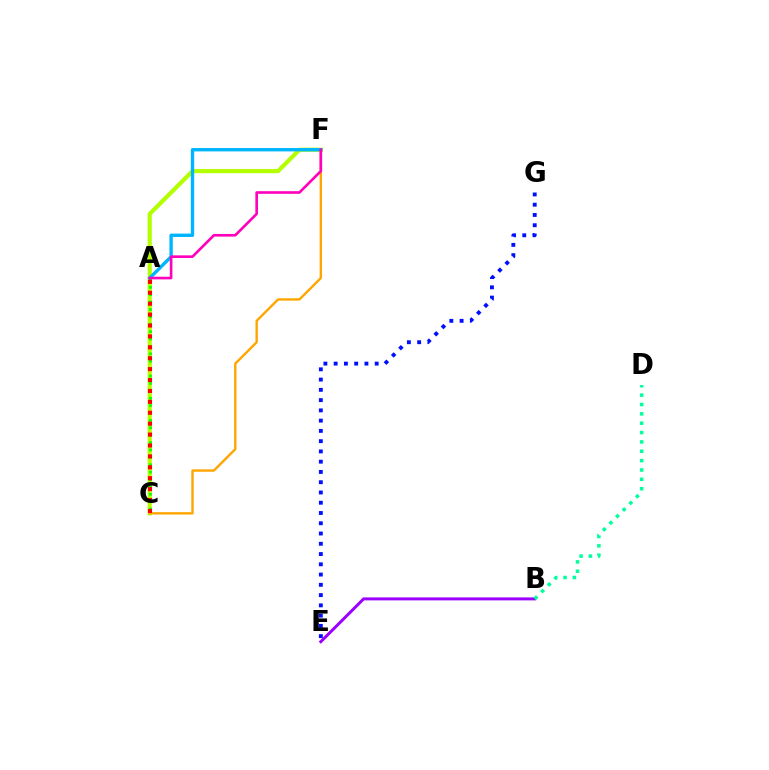{('B', 'E'): [{'color': '#9b00ff', 'line_style': 'solid', 'thickness': 2.15}], ('B', 'D'): [{'color': '#00ff9d', 'line_style': 'dotted', 'thickness': 2.54}], ('C', 'F'): [{'color': '#b3ff00', 'line_style': 'solid', 'thickness': 2.99}, {'color': '#ffa500', 'line_style': 'solid', 'thickness': 1.72}], ('A', 'C'): [{'color': '#08ff00', 'line_style': 'dotted', 'thickness': 2.01}, {'color': '#ff0000', 'line_style': 'dotted', 'thickness': 2.96}], ('E', 'G'): [{'color': '#0010ff', 'line_style': 'dotted', 'thickness': 2.79}], ('A', 'F'): [{'color': '#00b5ff', 'line_style': 'solid', 'thickness': 2.42}, {'color': '#ff00bd', 'line_style': 'solid', 'thickness': 1.9}]}